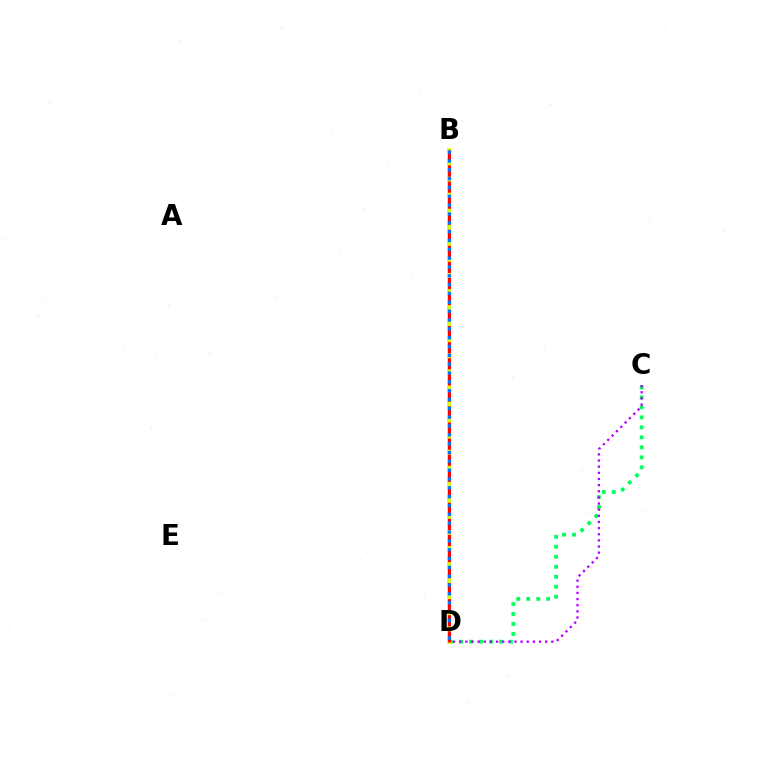{('C', 'D'): [{'color': '#00ff5c', 'line_style': 'dotted', 'thickness': 2.72}, {'color': '#b900ff', 'line_style': 'dotted', 'thickness': 1.67}], ('B', 'D'): [{'color': '#d1ff00', 'line_style': 'solid', 'thickness': 2.73}, {'color': '#ff0000', 'line_style': 'dashed', 'thickness': 2.18}, {'color': '#0074ff', 'line_style': 'dotted', 'thickness': 2.4}]}